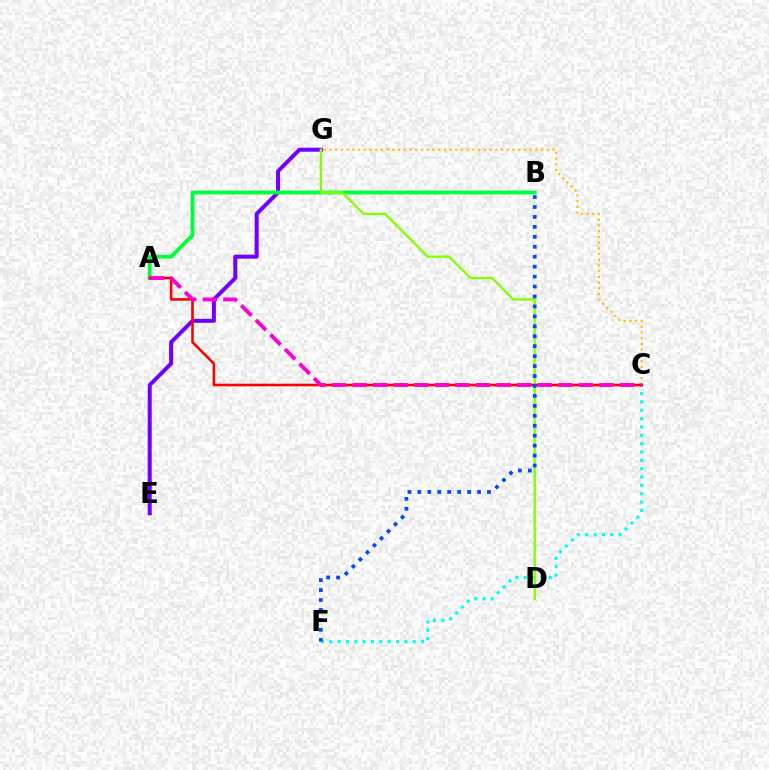{('E', 'G'): [{'color': '#7200ff', 'line_style': 'solid', 'thickness': 2.88}], ('C', 'F'): [{'color': '#00fff6', 'line_style': 'dotted', 'thickness': 2.27}], ('A', 'B'): [{'color': '#00ff39', 'line_style': 'solid', 'thickness': 2.76}], ('C', 'G'): [{'color': '#ffbd00', 'line_style': 'dotted', 'thickness': 1.55}], ('D', 'G'): [{'color': '#84ff00', 'line_style': 'solid', 'thickness': 1.68}], ('A', 'C'): [{'color': '#ff0000', 'line_style': 'solid', 'thickness': 1.88}, {'color': '#ff00cf', 'line_style': 'dashed', 'thickness': 2.8}], ('B', 'F'): [{'color': '#004bff', 'line_style': 'dotted', 'thickness': 2.7}]}